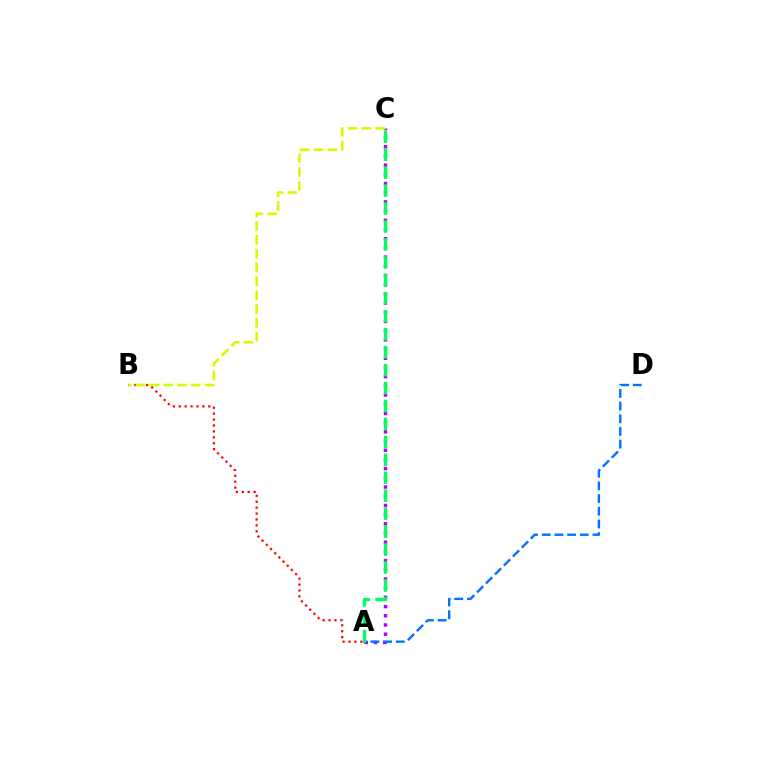{('A', 'C'): [{'color': '#b900ff', 'line_style': 'dotted', 'thickness': 2.5}, {'color': '#00ff5c', 'line_style': 'dashed', 'thickness': 2.44}], ('A', 'B'): [{'color': '#ff0000', 'line_style': 'dotted', 'thickness': 1.61}], ('A', 'D'): [{'color': '#0074ff', 'line_style': 'dashed', 'thickness': 1.72}], ('B', 'C'): [{'color': '#d1ff00', 'line_style': 'dashed', 'thickness': 1.88}]}